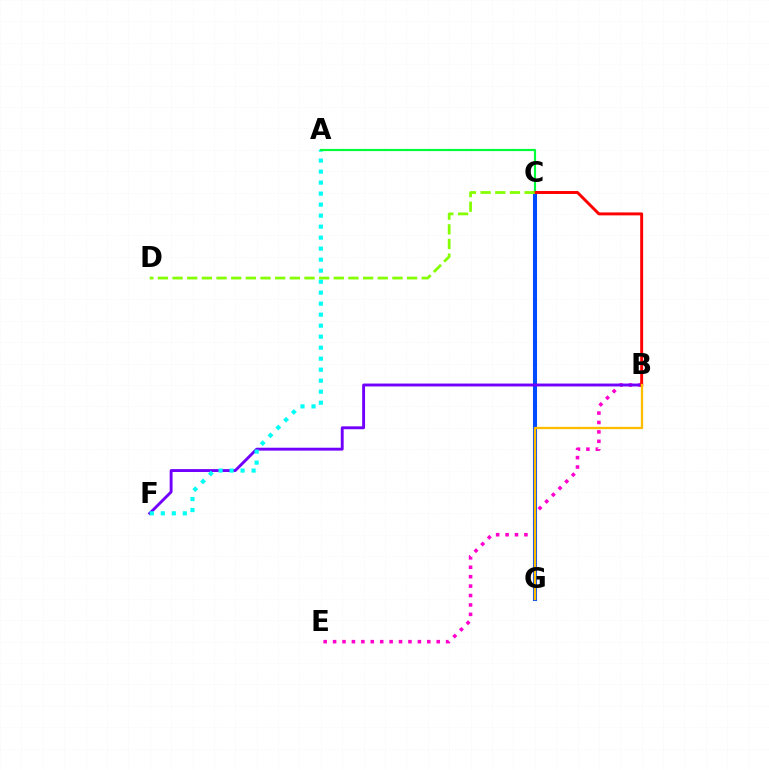{('B', 'E'): [{'color': '#ff00cf', 'line_style': 'dotted', 'thickness': 2.56}], ('C', 'G'): [{'color': '#004bff', 'line_style': 'solid', 'thickness': 2.92}], ('B', 'F'): [{'color': '#7200ff', 'line_style': 'solid', 'thickness': 2.09}], ('A', 'F'): [{'color': '#00fff6', 'line_style': 'dotted', 'thickness': 2.99}], ('A', 'C'): [{'color': '#00ff39', 'line_style': 'solid', 'thickness': 1.57}], ('B', 'C'): [{'color': '#ff0000', 'line_style': 'solid', 'thickness': 2.12}], ('C', 'D'): [{'color': '#84ff00', 'line_style': 'dashed', 'thickness': 1.99}], ('B', 'G'): [{'color': '#ffbd00', 'line_style': 'solid', 'thickness': 1.67}]}